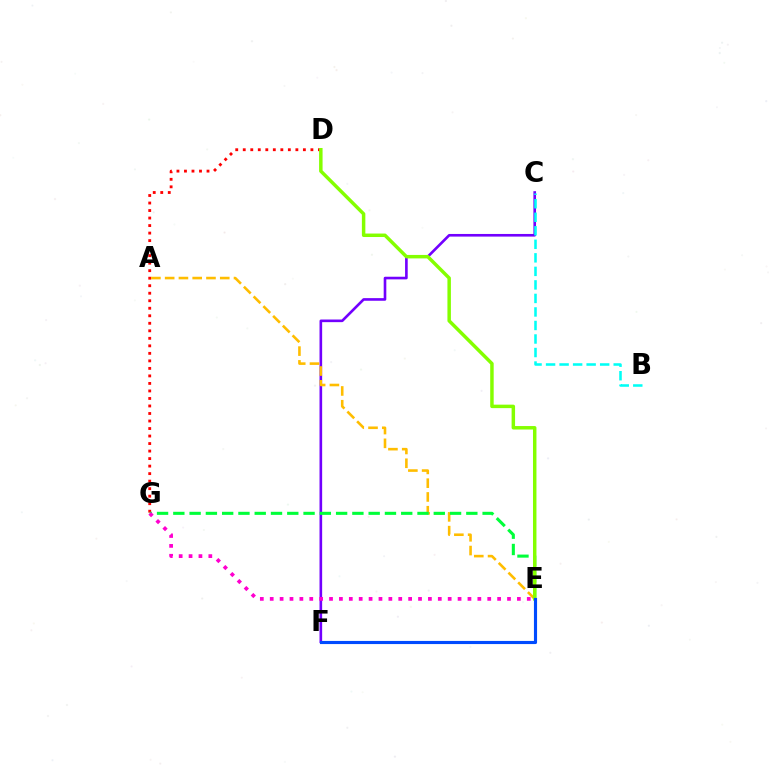{('C', 'F'): [{'color': '#7200ff', 'line_style': 'solid', 'thickness': 1.9}], ('D', 'G'): [{'color': '#ff0000', 'line_style': 'dotted', 'thickness': 2.04}], ('A', 'E'): [{'color': '#ffbd00', 'line_style': 'dashed', 'thickness': 1.87}], ('E', 'G'): [{'color': '#00ff39', 'line_style': 'dashed', 'thickness': 2.21}, {'color': '#ff00cf', 'line_style': 'dotted', 'thickness': 2.69}], ('B', 'C'): [{'color': '#00fff6', 'line_style': 'dashed', 'thickness': 1.84}], ('D', 'E'): [{'color': '#84ff00', 'line_style': 'solid', 'thickness': 2.5}], ('E', 'F'): [{'color': '#004bff', 'line_style': 'solid', 'thickness': 2.26}]}